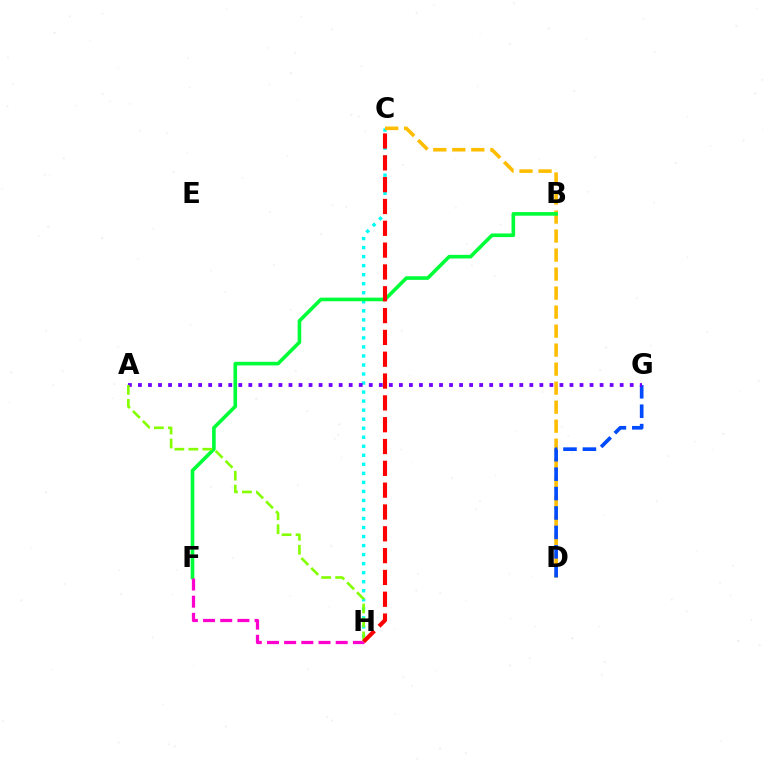{('C', 'H'): [{'color': '#00fff6', 'line_style': 'dotted', 'thickness': 2.45}, {'color': '#ff0000', 'line_style': 'dashed', 'thickness': 2.96}], ('C', 'D'): [{'color': '#ffbd00', 'line_style': 'dashed', 'thickness': 2.58}], ('D', 'G'): [{'color': '#004bff', 'line_style': 'dashed', 'thickness': 2.64}], ('B', 'F'): [{'color': '#00ff39', 'line_style': 'solid', 'thickness': 2.61}], ('A', 'G'): [{'color': '#7200ff', 'line_style': 'dotted', 'thickness': 2.73}], ('F', 'H'): [{'color': '#ff00cf', 'line_style': 'dashed', 'thickness': 2.33}], ('A', 'H'): [{'color': '#84ff00', 'line_style': 'dashed', 'thickness': 1.9}]}